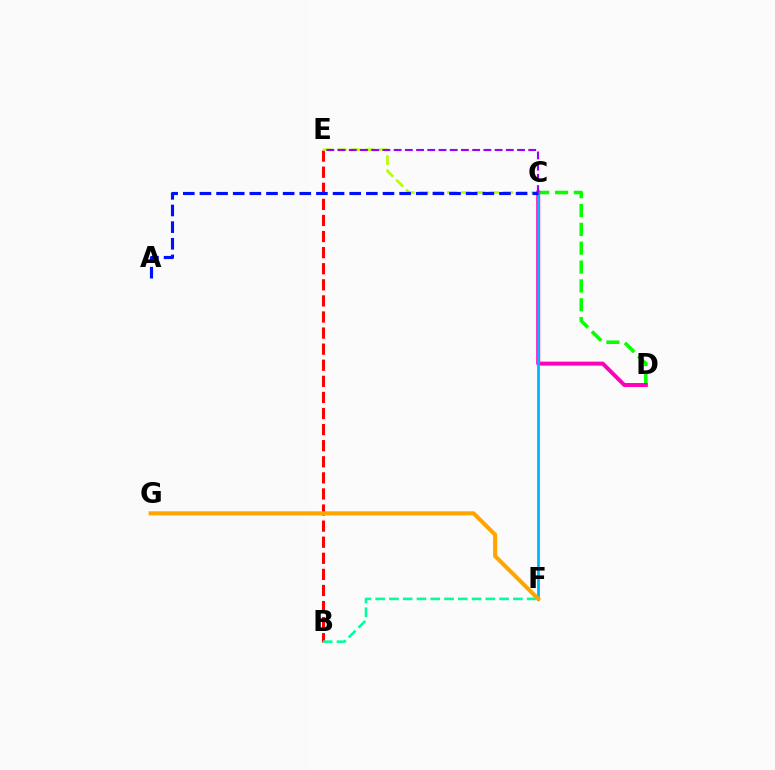{('B', 'E'): [{'color': '#ff0000', 'line_style': 'dashed', 'thickness': 2.19}], ('C', 'E'): [{'color': '#b3ff00', 'line_style': 'dashed', 'thickness': 1.91}, {'color': '#9b00ff', 'line_style': 'dashed', 'thickness': 1.52}], ('C', 'D'): [{'color': '#08ff00', 'line_style': 'dashed', 'thickness': 2.56}, {'color': '#ff00bd', 'line_style': 'solid', 'thickness': 2.85}], ('B', 'F'): [{'color': '#00ff9d', 'line_style': 'dashed', 'thickness': 1.87}], ('C', 'F'): [{'color': '#00b5ff', 'line_style': 'solid', 'thickness': 1.98}], ('A', 'C'): [{'color': '#0010ff', 'line_style': 'dashed', 'thickness': 2.26}], ('F', 'G'): [{'color': '#ffa500', 'line_style': 'solid', 'thickness': 2.95}]}